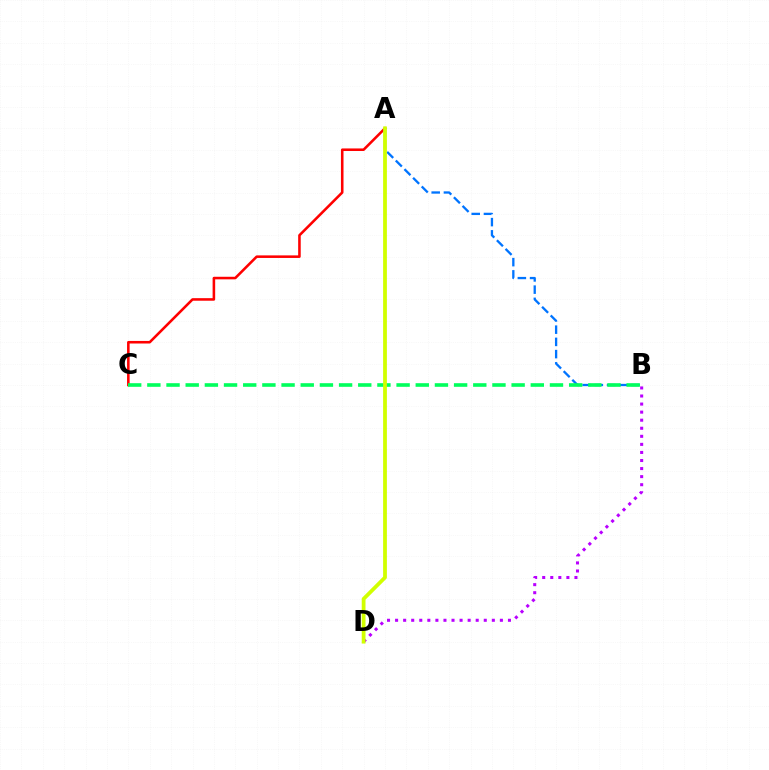{('A', 'C'): [{'color': '#ff0000', 'line_style': 'solid', 'thickness': 1.85}], ('A', 'B'): [{'color': '#0074ff', 'line_style': 'dashed', 'thickness': 1.66}], ('B', 'D'): [{'color': '#b900ff', 'line_style': 'dotted', 'thickness': 2.19}], ('B', 'C'): [{'color': '#00ff5c', 'line_style': 'dashed', 'thickness': 2.6}], ('A', 'D'): [{'color': '#d1ff00', 'line_style': 'solid', 'thickness': 2.72}]}